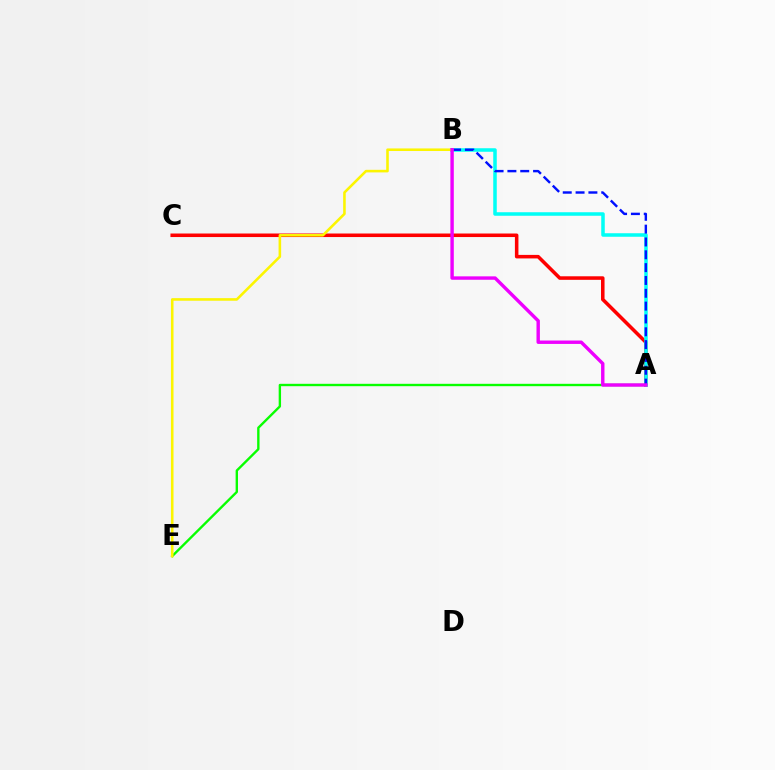{('A', 'C'): [{'color': '#ff0000', 'line_style': 'solid', 'thickness': 2.55}], ('A', 'B'): [{'color': '#00fff6', 'line_style': 'solid', 'thickness': 2.54}, {'color': '#0010ff', 'line_style': 'dashed', 'thickness': 1.74}, {'color': '#ee00ff', 'line_style': 'solid', 'thickness': 2.45}], ('A', 'E'): [{'color': '#08ff00', 'line_style': 'solid', 'thickness': 1.71}], ('B', 'E'): [{'color': '#fcf500', 'line_style': 'solid', 'thickness': 1.86}]}